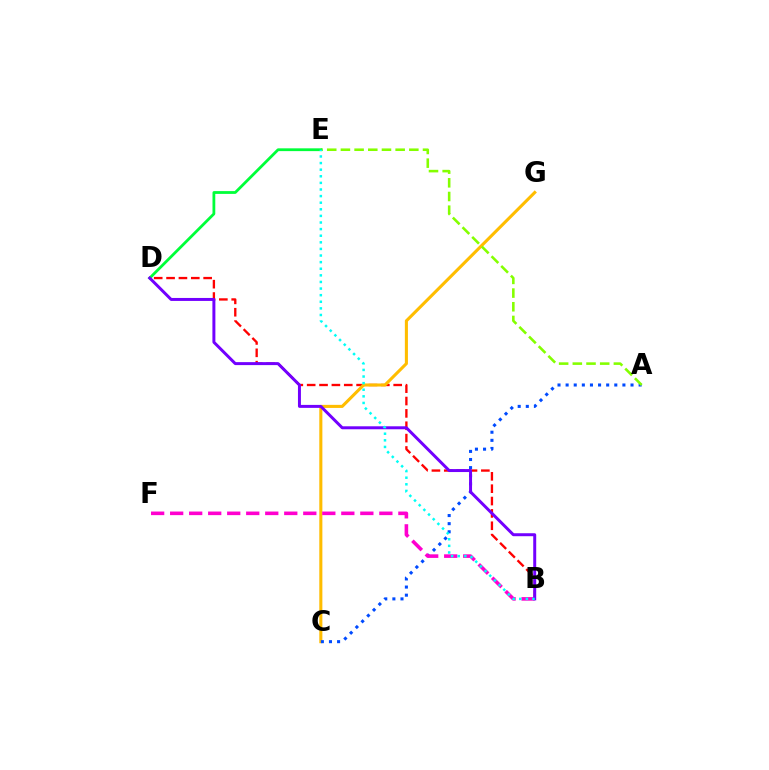{('B', 'D'): [{'color': '#ff0000', 'line_style': 'dashed', 'thickness': 1.68}, {'color': '#7200ff', 'line_style': 'solid', 'thickness': 2.14}], ('C', 'G'): [{'color': '#ffbd00', 'line_style': 'solid', 'thickness': 2.21}], ('A', 'C'): [{'color': '#004bff', 'line_style': 'dotted', 'thickness': 2.2}], ('A', 'E'): [{'color': '#84ff00', 'line_style': 'dashed', 'thickness': 1.86}], ('D', 'E'): [{'color': '#00ff39', 'line_style': 'solid', 'thickness': 2.01}], ('B', 'F'): [{'color': '#ff00cf', 'line_style': 'dashed', 'thickness': 2.58}], ('B', 'E'): [{'color': '#00fff6', 'line_style': 'dotted', 'thickness': 1.79}]}